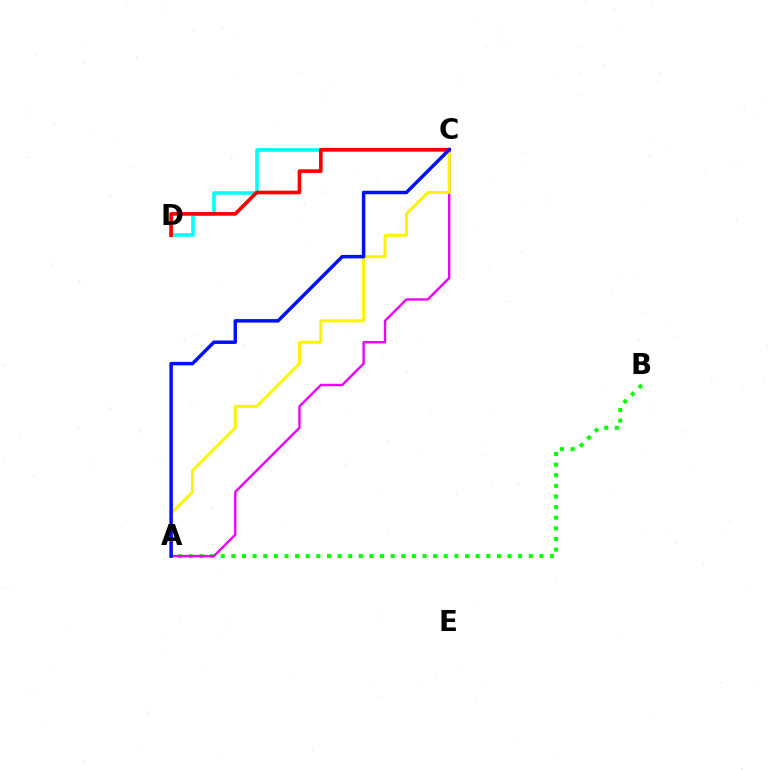{('C', 'D'): [{'color': '#00fff6', 'line_style': 'solid', 'thickness': 2.57}, {'color': '#ff0000', 'line_style': 'solid', 'thickness': 2.62}], ('A', 'B'): [{'color': '#08ff00', 'line_style': 'dotted', 'thickness': 2.89}], ('A', 'C'): [{'color': '#ee00ff', 'line_style': 'solid', 'thickness': 1.71}, {'color': '#fcf500', 'line_style': 'solid', 'thickness': 2.15}, {'color': '#0010ff', 'line_style': 'solid', 'thickness': 2.51}]}